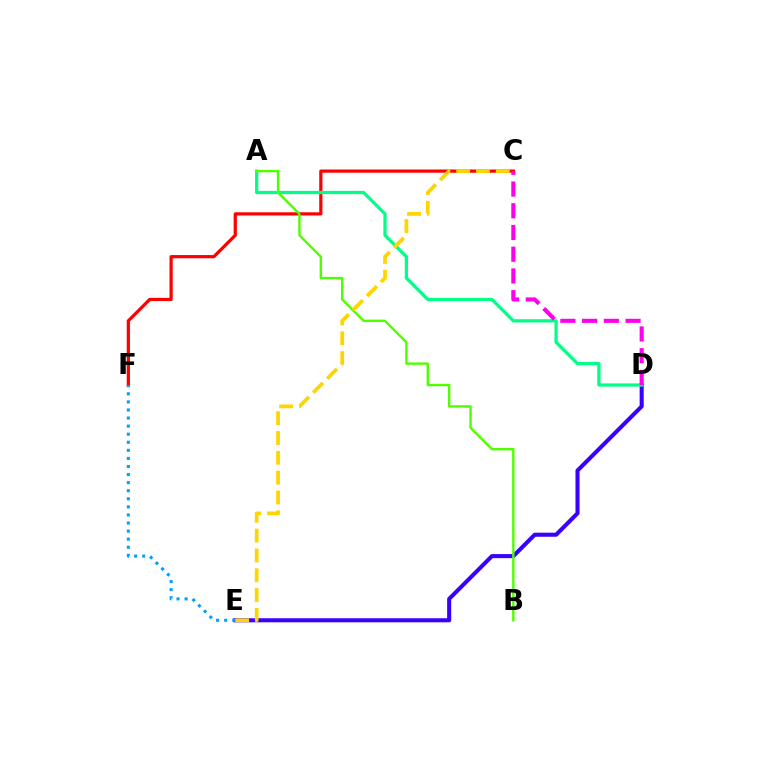{('C', 'F'): [{'color': '#ff0000', 'line_style': 'solid', 'thickness': 2.32}], ('D', 'E'): [{'color': '#3700ff', 'line_style': 'solid', 'thickness': 2.92}], ('A', 'D'): [{'color': '#00ff86', 'line_style': 'solid', 'thickness': 2.34}], ('E', 'F'): [{'color': '#009eff', 'line_style': 'dotted', 'thickness': 2.19}], ('A', 'B'): [{'color': '#4fff00', 'line_style': 'solid', 'thickness': 1.73}], ('C', 'D'): [{'color': '#ff00ed', 'line_style': 'dashed', 'thickness': 2.95}], ('C', 'E'): [{'color': '#ffd500', 'line_style': 'dashed', 'thickness': 2.69}]}